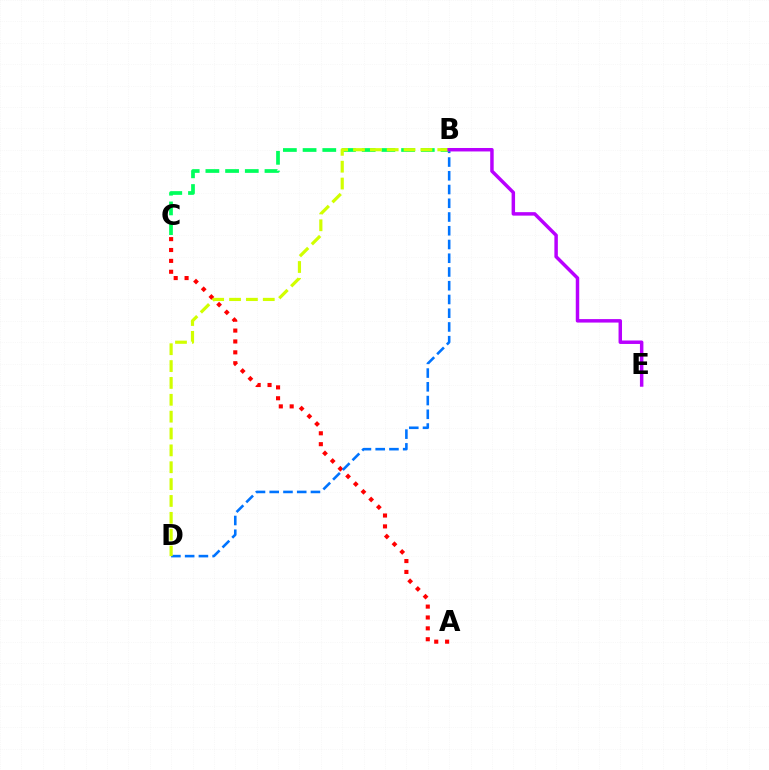{('A', 'C'): [{'color': '#ff0000', 'line_style': 'dotted', 'thickness': 2.96}], ('B', 'D'): [{'color': '#0074ff', 'line_style': 'dashed', 'thickness': 1.87}, {'color': '#d1ff00', 'line_style': 'dashed', 'thickness': 2.29}], ('B', 'C'): [{'color': '#00ff5c', 'line_style': 'dashed', 'thickness': 2.68}], ('B', 'E'): [{'color': '#b900ff', 'line_style': 'solid', 'thickness': 2.5}]}